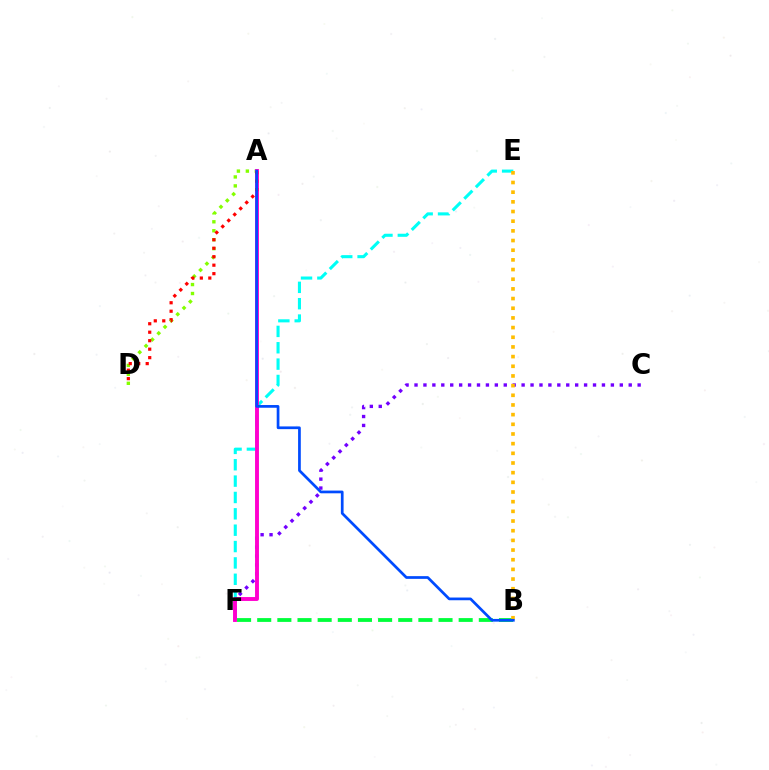{('A', 'D'): [{'color': '#84ff00', 'line_style': 'dotted', 'thickness': 2.43}, {'color': '#ff0000', 'line_style': 'dotted', 'thickness': 2.3}], ('C', 'F'): [{'color': '#7200ff', 'line_style': 'dotted', 'thickness': 2.42}], ('B', 'F'): [{'color': '#00ff39', 'line_style': 'dashed', 'thickness': 2.74}], ('E', 'F'): [{'color': '#00fff6', 'line_style': 'dashed', 'thickness': 2.22}], ('A', 'F'): [{'color': '#ff00cf', 'line_style': 'solid', 'thickness': 2.8}], ('B', 'E'): [{'color': '#ffbd00', 'line_style': 'dotted', 'thickness': 2.63}], ('A', 'B'): [{'color': '#004bff', 'line_style': 'solid', 'thickness': 1.95}]}